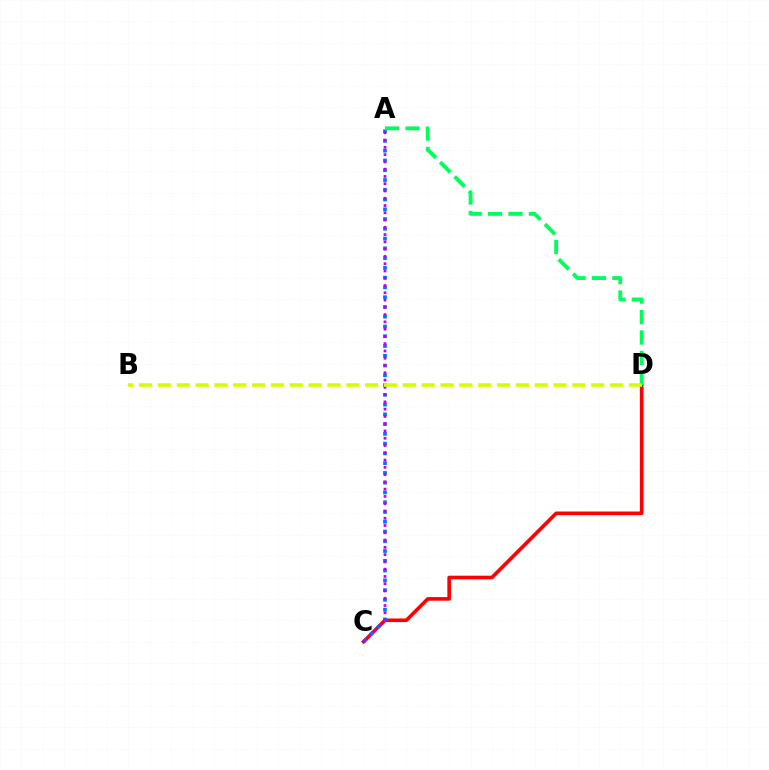{('C', 'D'): [{'color': '#ff0000', 'line_style': 'solid', 'thickness': 2.61}], ('A', 'C'): [{'color': '#0074ff', 'line_style': 'dotted', 'thickness': 2.65}, {'color': '#b900ff', 'line_style': 'dotted', 'thickness': 1.98}], ('A', 'D'): [{'color': '#00ff5c', 'line_style': 'dashed', 'thickness': 2.77}], ('B', 'D'): [{'color': '#d1ff00', 'line_style': 'dashed', 'thickness': 2.56}]}